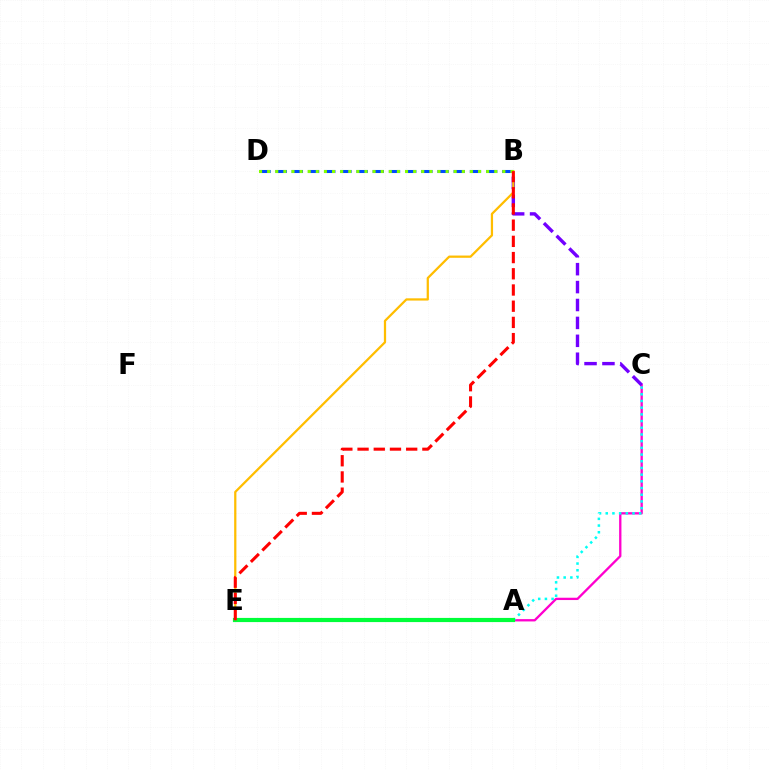{('B', 'D'): [{'color': '#004bff', 'line_style': 'dashed', 'thickness': 2.2}, {'color': '#84ff00', 'line_style': 'dotted', 'thickness': 2.2}], ('A', 'C'): [{'color': '#ff00cf', 'line_style': 'solid', 'thickness': 1.67}, {'color': '#00fff6', 'line_style': 'dotted', 'thickness': 1.82}], ('B', 'C'): [{'color': '#7200ff', 'line_style': 'dashed', 'thickness': 2.43}], ('B', 'E'): [{'color': '#ffbd00', 'line_style': 'solid', 'thickness': 1.62}, {'color': '#ff0000', 'line_style': 'dashed', 'thickness': 2.2}], ('A', 'E'): [{'color': '#00ff39', 'line_style': 'solid', 'thickness': 3.0}]}